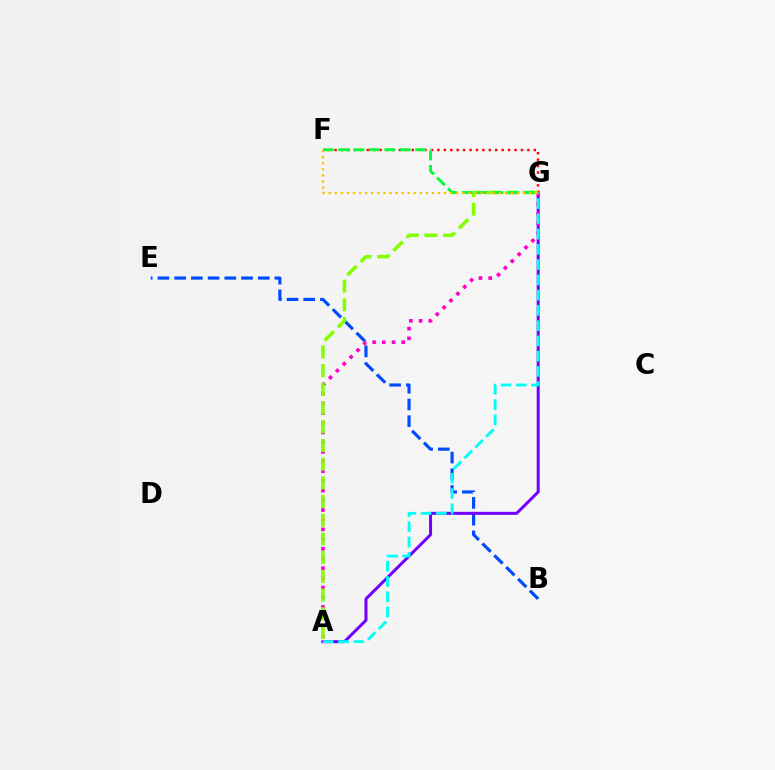{('B', 'E'): [{'color': '#004bff', 'line_style': 'dashed', 'thickness': 2.27}], ('A', 'G'): [{'color': '#7200ff', 'line_style': 'solid', 'thickness': 2.16}, {'color': '#ff00cf', 'line_style': 'dotted', 'thickness': 2.63}, {'color': '#84ff00', 'line_style': 'dashed', 'thickness': 2.54}, {'color': '#00fff6', 'line_style': 'dashed', 'thickness': 2.07}], ('F', 'G'): [{'color': '#ff0000', 'line_style': 'dotted', 'thickness': 1.75}, {'color': '#00ff39', 'line_style': 'dashed', 'thickness': 2.09}, {'color': '#ffbd00', 'line_style': 'dotted', 'thickness': 1.65}]}